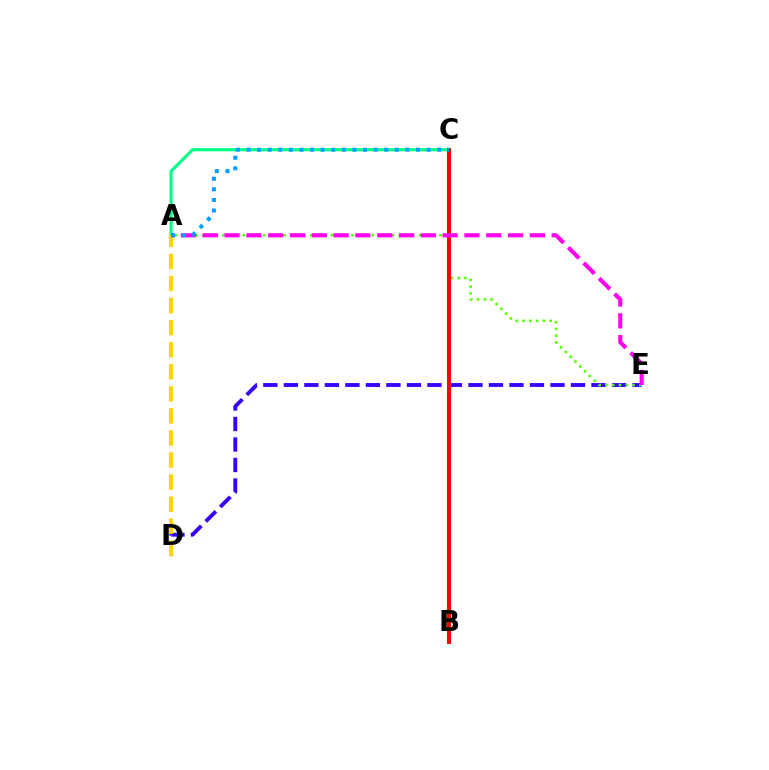{('D', 'E'): [{'color': '#3700ff', 'line_style': 'dashed', 'thickness': 2.79}], ('A', 'E'): [{'color': '#4fff00', 'line_style': 'dotted', 'thickness': 1.84}, {'color': '#ff00ed', 'line_style': 'dashed', 'thickness': 2.96}], ('A', 'C'): [{'color': '#00ff86', 'line_style': 'solid', 'thickness': 2.27}, {'color': '#009eff', 'line_style': 'dotted', 'thickness': 2.88}], ('B', 'C'): [{'color': '#ff0000', 'line_style': 'solid', 'thickness': 2.83}], ('A', 'D'): [{'color': '#ffd500', 'line_style': 'dashed', 'thickness': 3.0}]}